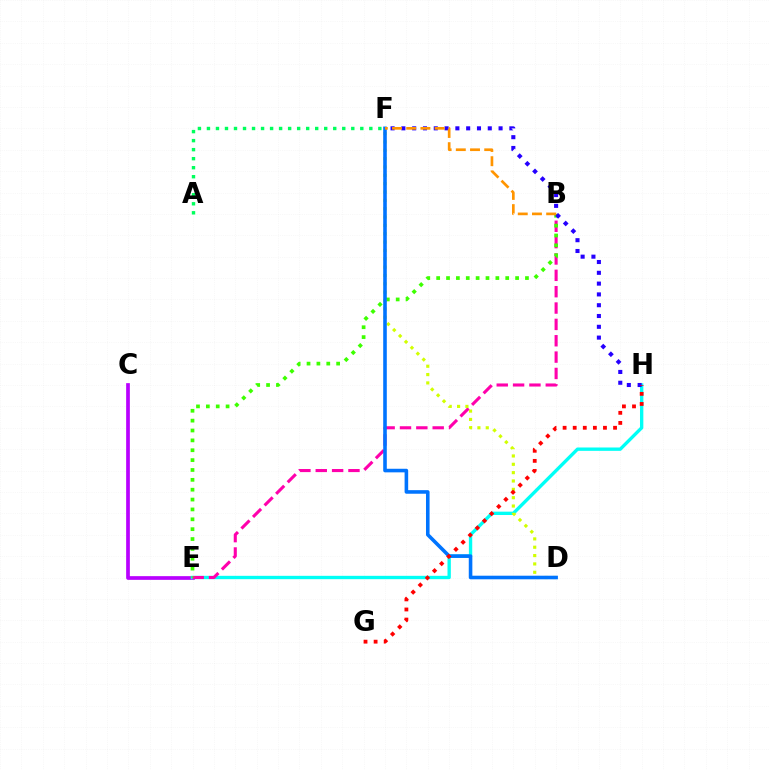{('C', 'E'): [{'color': '#b900ff', 'line_style': 'solid', 'thickness': 2.67}], ('E', 'H'): [{'color': '#00fff6', 'line_style': 'solid', 'thickness': 2.41}], ('A', 'F'): [{'color': '#00ff5c', 'line_style': 'dotted', 'thickness': 2.45}], ('B', 'E'): [{'color': '#ff00ac', 'line_style': 'dashed', 'thickness': 2.22}, {'color': '#3dff00', 'line_style': 'dotted', 'thickness': 2.68}], ('D', 'F'): [{'color': '#d1ff00', 'line_style': 'dotted', 'thickness': 2.27}, {'color': '#0074ff', 'line_style': 'solid', 'thickness': 2.58}], ('F', 'H'): [{'color': '#2500ff', 'line_style': 'dotted', 'thickness': 2.93}], ('G', 'H'): [{'color': '#ff0000', 'line_style': 'dotted', 'thickness': 2.74}], ('B', 'F'): [{'color': '#ff9400', 'line_style': 'dashed', 'thickness': 1.93}]}